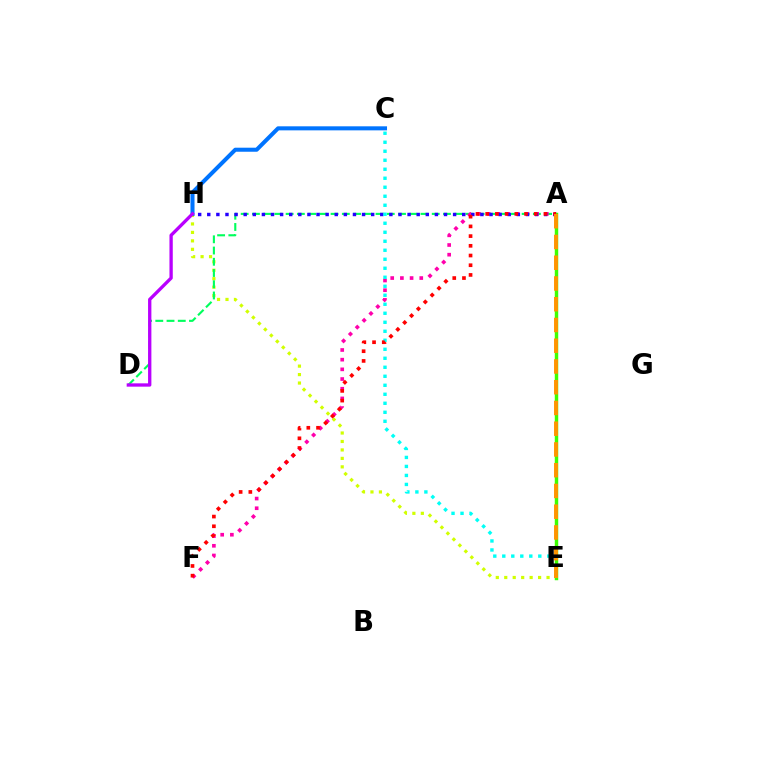{('E', 'H'): [{'color': '#d1ff00', 'line_style': 'dotted', 'thickness': 2.3}], ('A', 'D'): [{'color': '#00ff5c', 'line_style': 'dashed', 'thickness': 1.53}], ('C', 'H'): [{'color': '#0074ff', 'line_style': 'solid', 'thickness': 2.91}], ('A', 'F'): [{'color': '#ff00ac', 'line_style': 'dotted', 'thickness': 2.63}, {'color': '#ff0000', 'line_style': 'dotted', 'thickness': 2.64}], ('A', 'H'): [{'color': '#2500ff', 'line_style': 'dotted', 'thickness': 2.47}], ('C', 'E'): [{'color': '#00fff6', 'line_style': 'dotted', 'thickness': 2.45}], ('A', 'E'): [{'color': '#3dff00', 'line_style': 'solid', 'thickness': 2.49}, {'color': '#ff9400', 'line_style': 'dashed', 'thickness': 2.82}], ('D', 'H'): [{'color': '#b900ff', 'line_style': 'solid', 'thickness': 2.39}]}